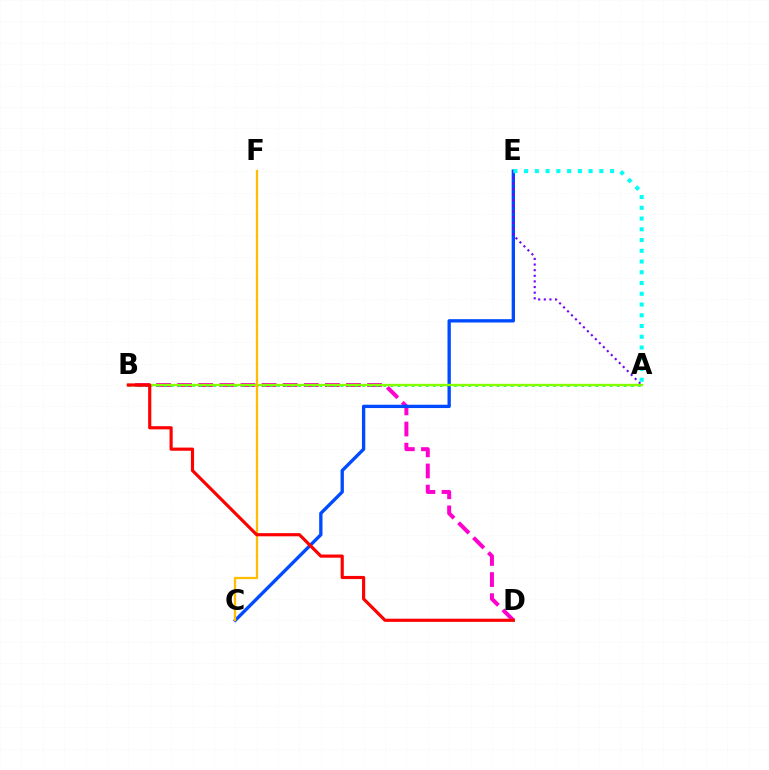{('B', 'D'): [{'color': '#ff00cf', 'line_style': 'dashed', 'thickness': 2.87}, {'color': '#ff0000', 'line_style': 'solid', 'thickness': 2.28}], ('A', 'B'): [{'color': '#00ff39', 'line_style': 'dotted', 'thickness': 1.92}, {'color': '#84ff00', 'line_style': 'solid', 'thickness': 1.69}], ('C', 'E'): [{'color': '#004bff', 'line_style': 'solid', 'thickness': 2.4}], ('A', 'E'): [{'color': '#7200ff', 'line_style': 'dotted', 'thickness': 1.53}, {'color': '#00fff6', 'line_style': 'dotted', 'thickness': 2.92}], ('C', 'F'): [{'color': '#ffbd00', 'line_style': 'solid', 'thickness': 1.65}]}